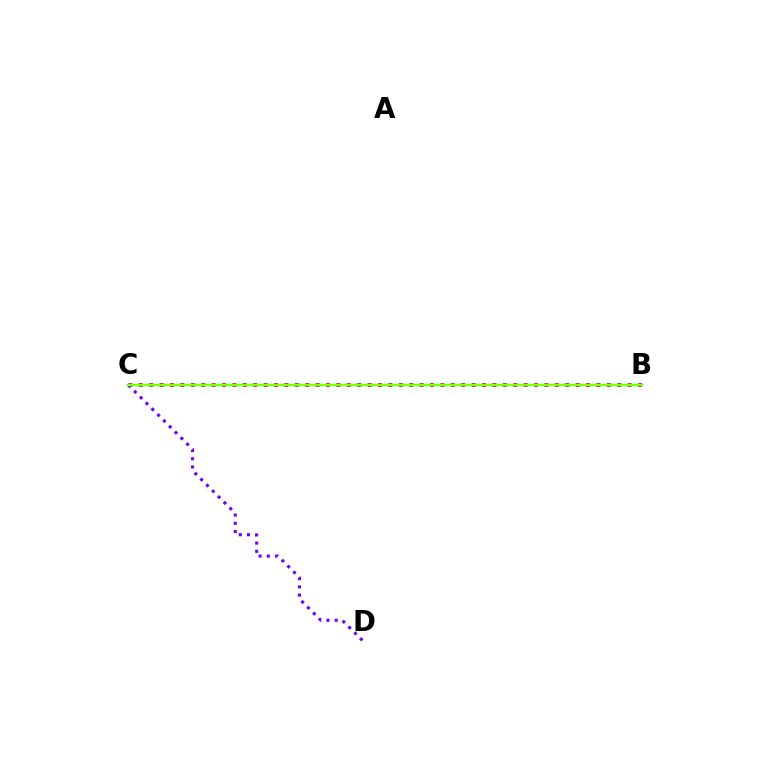{('B', 'C'): [{'color': '#ff0000', 'line_style': 'dotted', 'thickness': 2.83}, {'color': '#00fff6', 'line_style': 'solid', 'thickness': 1.79}, {'color': '#84ff00', 'line_style': 'solid', 'thickness': 1.53}], ('C', 'D'): [{'color': '#7200ff', 'line_style': 'dotted', 'thickness': 2.24}]}